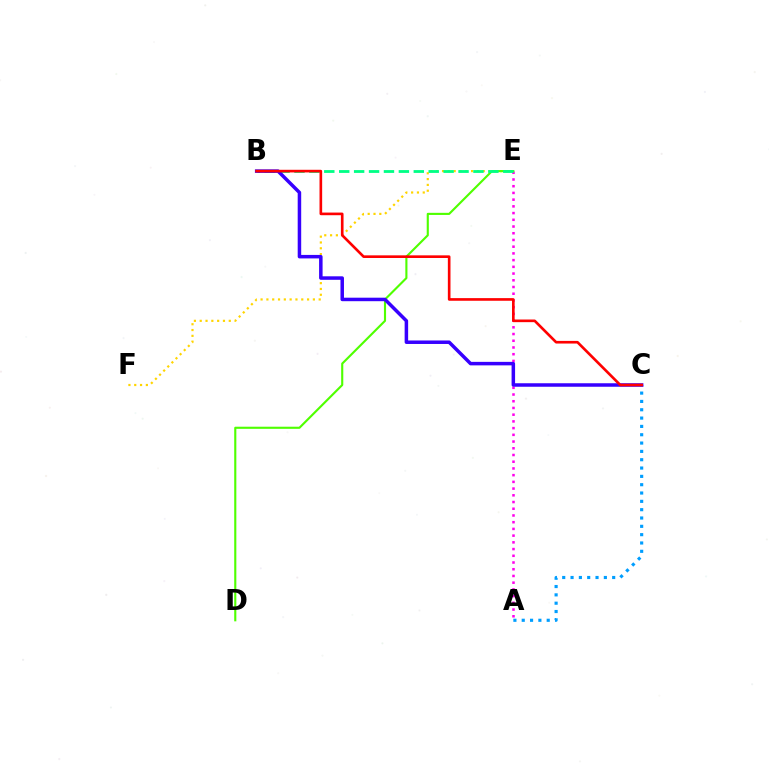{('A', 'E'): [{'color': '#ff00ed', 'line_style': 'dotted', 'thickness': 1.83}], ('A', 'C'): [{'color': '#009eff', 'line_style': 'dotted', 'thickness': 2.26}], ('E', 'F'): [{'color': '#ffd500', 'line_style': 'dotted', 'thickness': 1.58}], ('D', 'E'): [{'color': '#4fff00', 'line_style': 'solid', 'thickness': 1.53}], ('B', 'E'): [{'color': '#00ff86', 'line_style': 'dashed', 'thickness': 2.03}], ('B', 'C'): [{'color': '#3700ff', 'line_style': 'solid', 'thickness': 2.52}, {'color': '#ff0000', 'line_style': 'solid', 'thickness': 1.9}]}